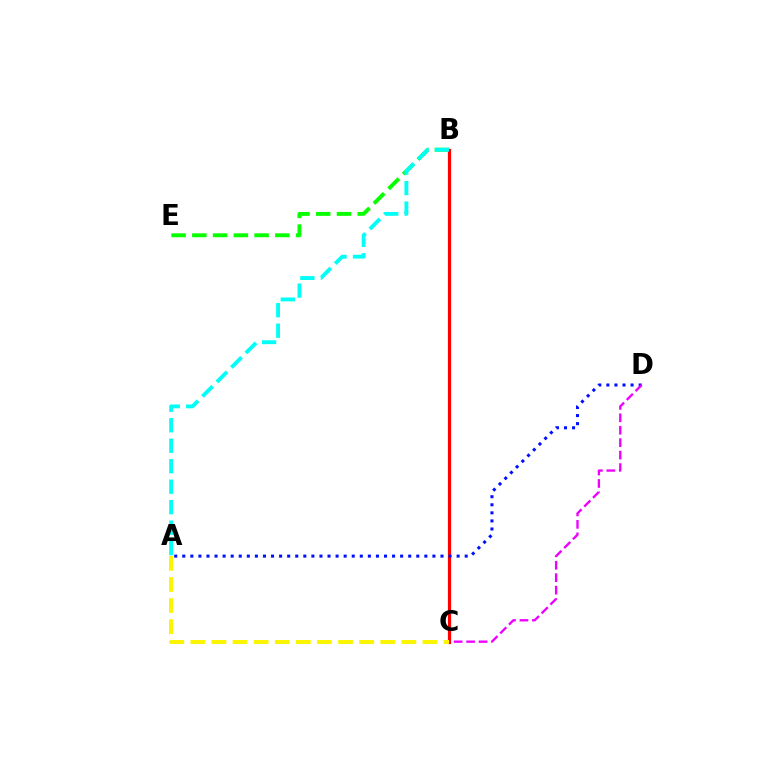{('B', 'E'): [{'color': '#08ff00', 'line_style': 'dashed', 'thickness': 2.82}], ('B', 'C'): [{'color': '#ff0000', 'line_style': 'solid', 'thickness': 2.3}], ('A', 'C'): [{'color': '#fcf500', 'line_style': 'dashed', 'thickness': 2.87}], ('A', 'B'): [{'color': '#00fff6', 'line_style': 'dashed', 'thickness': 2.78}], ('A', 'D'): [{'color': '#0010ff', 'line_style': 'dotted', 'thickness': 2.19}], ('C', 'D'): [{'color': '#ee00ff', 'line_style': 'dashed', 'thickness': 1.69}]}